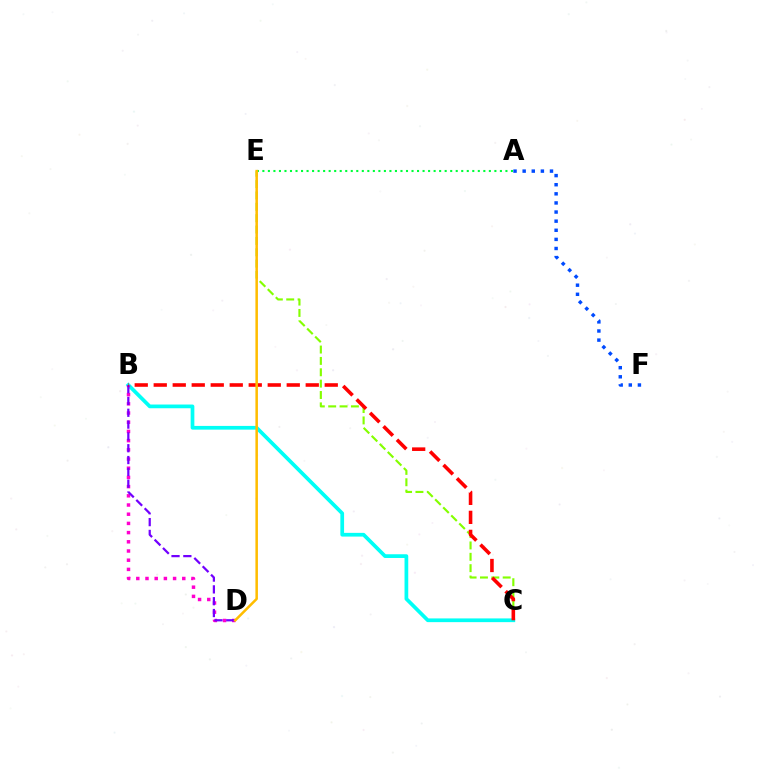{('A', 'E'): [{'color': '#00ff39', 'line_style': 'dotted', 'thickness': 1.5}], ('A', 'F'): [{'color': '#004bff', 'line_style': 'dotted', 'thickness': 2.48}], ('C', 'E'): [{'color': '#84ff00', 'line_style': 'dashed', 'thickness': 1.54}], ('B', 'C'): [{'color': '#00fff6', 'line_style': 'solid', 'thickness': 2.68}, {'color': '#ff0000', 'line_style': 'dashed', 'thickness': 2.58}], ('B', 'D'): [{'color': '#ff00cf', 'line_style': 'dotted', 'thickness': 2.5}, {'color': '#7200ff', 'line_style': 'dashed', 'thickness': 1.61}], ('D', 'E'): [{'color': '#ffbd00', 'line_style': 'solid', 'thickness': 1.82}]}